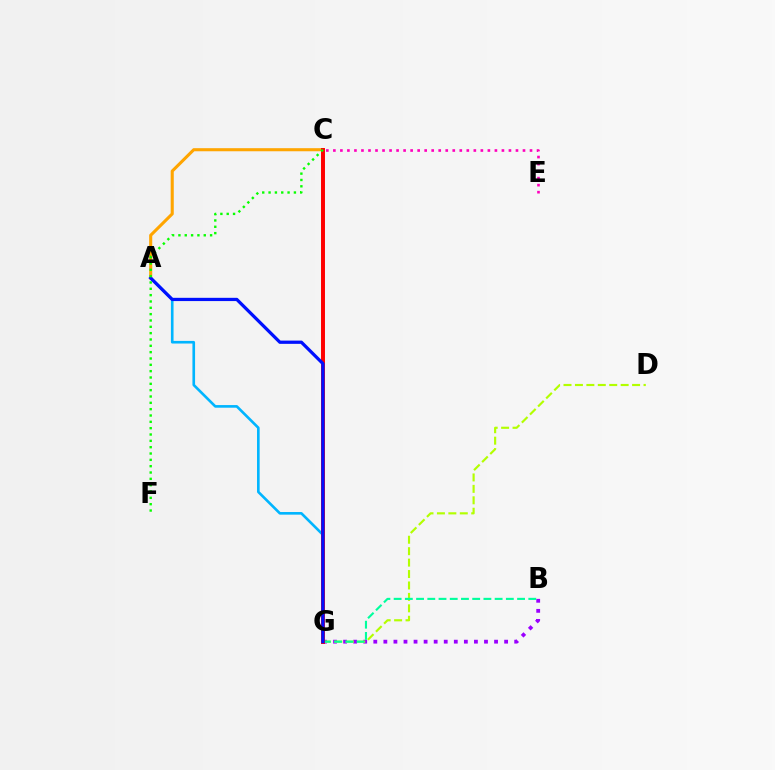{('B', 'G'): [{'color': '#9b00ff', 'line_style': 'dotted', 'thickness': 2.73}, {'color': '#00ff9d', 'line_style': 'dashed', 'thickness': 1.52}], ('A', 'C'): [{'color': '#ffa500', 'line_style': 'solid', 'thickness': 2.22}], ('D', 'G'): [{'color': '#b3ff00', 'line_style': 'dashed', 'thickness': 1.55}], ('A', 'G'): [{'color': '#00b5ff', 'line_style': 'solid', 'thickness': 1.89}, {'color': '#0010ff', 'line_style': 'solid', 'thickness': 2.34}], ('C', 'G'): [{'color': '#ff0000', 'line_style': 'solid', 'thickness': 2.85}], ('C', 'E'): [{'color': '#ff00bd', 'line_style': 'dotted', 'thickness': 1.91}], ('C', 'F'): [{'color': '#08ff00', 'line_style': 'dotted', 'thickness': 1.72}]}